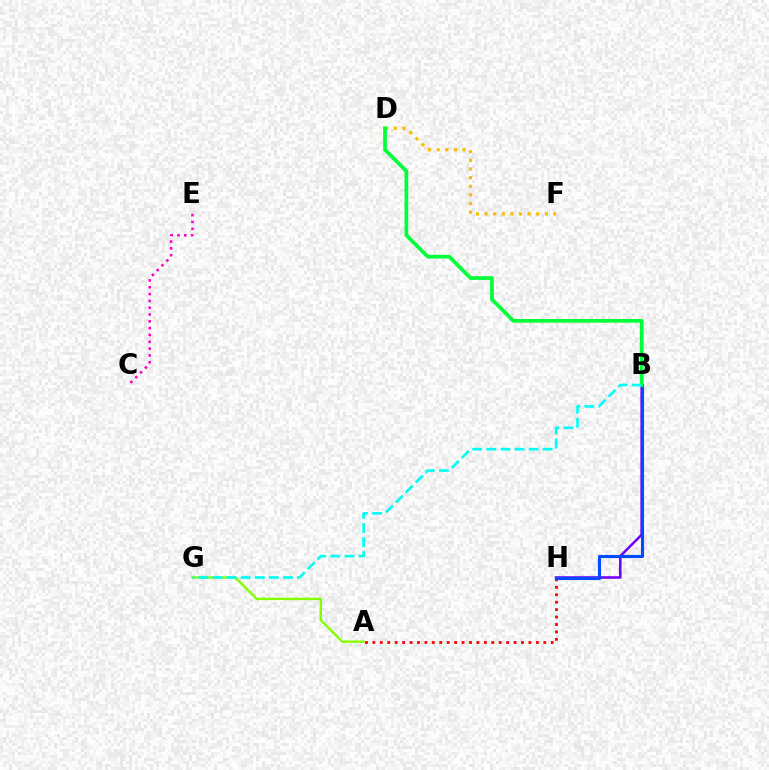{('B', 'H'): [{'color': '#7200ff', 'line_style': 'solid', 'thickness': 1.86}, {'color': '#004bff', 'line_style': 'solid', 'thickness': 2.23}], ('D', 'F'): [{'color': '#ffbd00', 'line_style': 'dotted', 'thickness': 2.34}], ('A', 'H'): [{'color': '#ff0000', 'line_style': 'dotted', 'thickness': 2.02}], ('A', 'G'): [{'color': '#84ff00', 'line_style': 'solid', 'thickness': 1.74}], ('B', 'D'): [{'color': '#00ff39', 'line_style': 'solid', 'thickness': 2.67}], ('C', 'E'): [{'color': '#ff00cf', 'line_style': 'dotted', 'thickness': 1.85}], ('B', 'G'): [{'color': '#00fff6', 'line_style': 'dashed', 'thickness': 1.91}]}